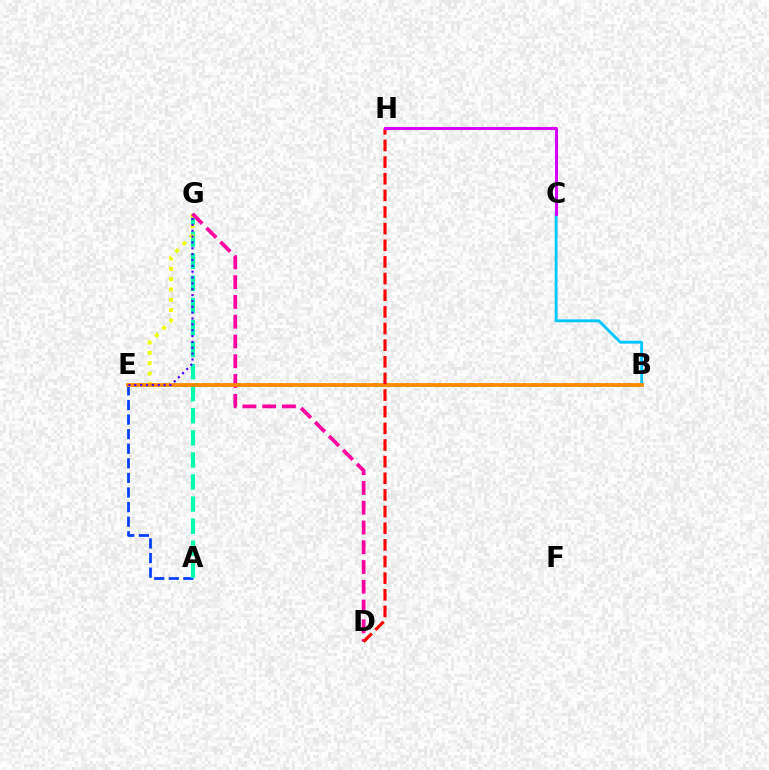{('B', 'C'): [{'color': '#00c7ff', 'line_style': 'solid', 'thickness': 2.08}], ('B', 'E'): [{'color': '#66ff00', 'line_style': 'dotted', 'thickness': 2.87}, {'color': '#00ff27', 'line_style': 'dashed', 'thickness': 2.09}, {'color': '#ff8800', 'line_style': 'solid', 'thickness': 2.66}], ('A', 'E'): [{'color': '#003fff', 'line_style': 'dashed', 'thickness': 1.98}], ('A', 'G'): [{'color': '#00ffaf', 'line_style': 'dashed', 'thickness': 3.0}], ('E', 'G'): [{'color': '#eeff00', 'line_style': 'dotted', 'thickness': 2.8}, {'color': '#4f00ff', 'line_style': 'dotted', 'thickness': 1.59}], ('D', 'G'): [{'color': '#ff00a0', 'line_style': 'dashed', 'thickness': 2.69}], ('D', 'H'): [{'color': '#ff0000', 'line_style': 'dashed', 'thickness': 2.26}], ('C', 'H'): [{'color': '#d600ff', 'line_style': 'solid', 'thickness': 2.19}]}